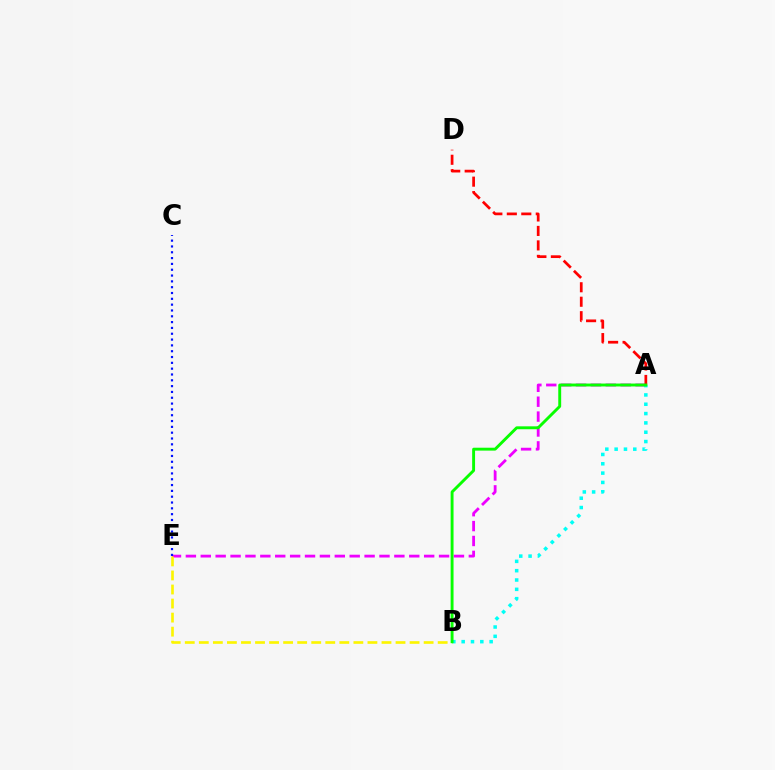{('A', 'E'): [{'color': '#ee00ff', 'line_style': 'dashed', 'thickness': 2.02}], ('C', 'E'): [{'color': '#0010ff', 'line_style': 'dotted', 'thickness': 1.58}], ('B', 'E'): [{'color': '#fcf500', 'line_style': 'dashed', 'thickness': 1.91}], ('A', 'D'): [{'color': '#ff0000', 'line_style': 'dashed', 'thickness': 1.97}], ('A', 'B'): [{'color': '#00fff6', 'line_style': 'dotted', 'thickness': 2.53}, {'color': '#08ff00', 'line_style': 'solid', 'thickness': 2.09}]}